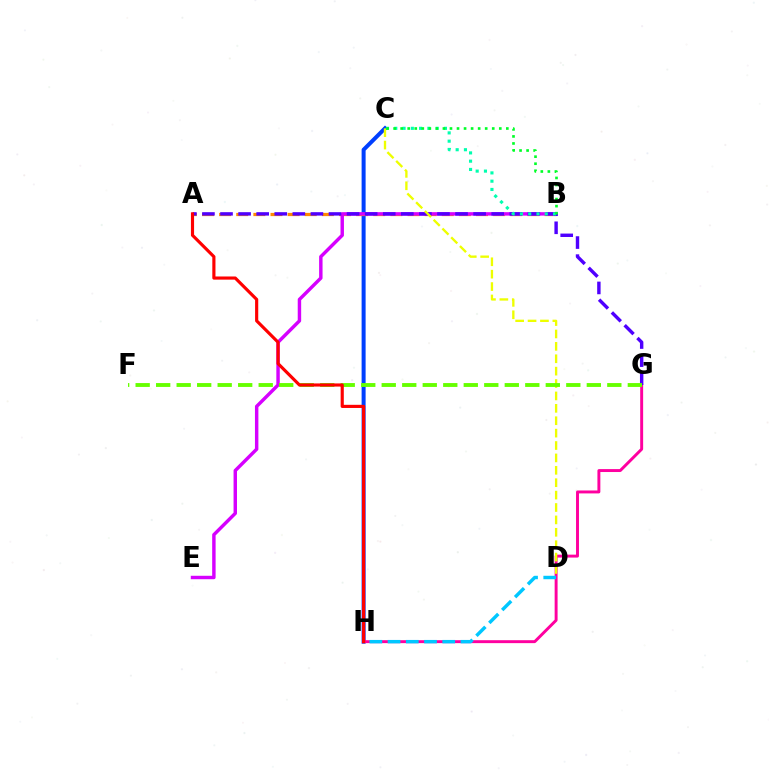{('C', 'H'): [{'color': '#003fff', 'line_style': 'solid', 'thickness': 2.88}], ('G', 'H'): [{'color': '#ff00a0', 'line_style': 'solid', 'thickness': 2.11}], ('A', 'B'): [{'color': '#ff8800', 'line_style': 'dashed', 'thickness': 2.33}], ('B', 'E'): [{'color': '#d600ff', 'line_style': 'solid', 'thickness': 2.47}], ('A', 'G'): [{'color': '#4f00ff', 'line_style': 'dashed', 'thickness': 2.46}], ('C', 'D'): [{'color': '#eeff00', 'line_style': 'dashed', 'thickness': 1.68}], ('F', 'G'): [{'color': '#66ff00', 'line_style': 'dashed', 'thickness': 2.79}], ('B', 'C'): [{'color': '#00ffaf', 'line_style': 'dotted', 'thickness': 2.25}, {'color': '#00ff27', 'line_style': 'dotted', 'thickness': 1.91}], ('D', 'H'): [{'color': '#00c7ff', 'line_style': 'dashed', 'thickness': 2.48}], ('A', 'H'): [{'color': '#ff0000', 'line_style': 'solid', 'thickness': 2.27}]}